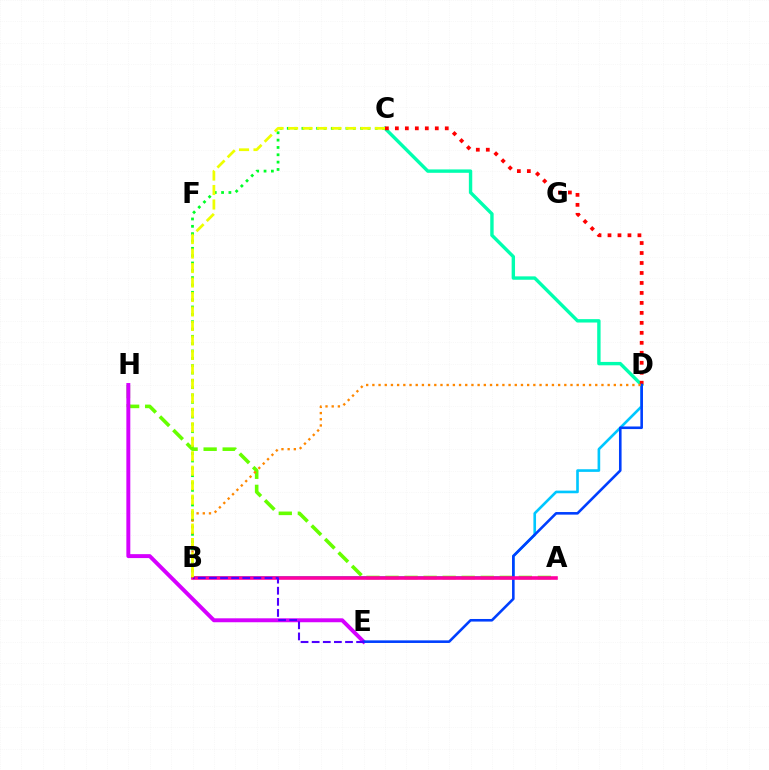{('B', 'C'): [{'color': '#00ff27', 'line_style': 'dotted', 'thickness': 1.99}, {'color': '#eeff00', 'line_style': 'dashed', 'thickness': 1.97}], ('C', 'D'): [{'color': '#00ffaf', 'line_style': 'solid', 'thickness': 2.44}, {'color': '#ff0000', 'line_style': 'dotted', 'thickness': 2.71}], ('B', 'D'): [{'color': '#00c7ff', 'line_style': 'solid', 'thickness': 1.9}, {'color': '#ff8800', 'line_style': 'dotted', 'thickness': 1.68}], ('A', 'H'): [{'color': '#66ff00', 'line_style': 'dashed', 'thickness': 2.59}], ('E', 'H'): [{'color': '#d600ff', 'line_style': 'solid', 'thickness': 2.83}], ('D', 'E'): [{'color': '#003fff', 'line_style': 'solid', 'thickness': 1.87}], ('A', 'B'): [{'color': '#ff00a0', 'line_style': 'solid', 'thickness': 2.59}], ('B', 'E'): [{'color': '#4f00ff', 'line_style': 'dashed', 'thickness': 1.51}]}